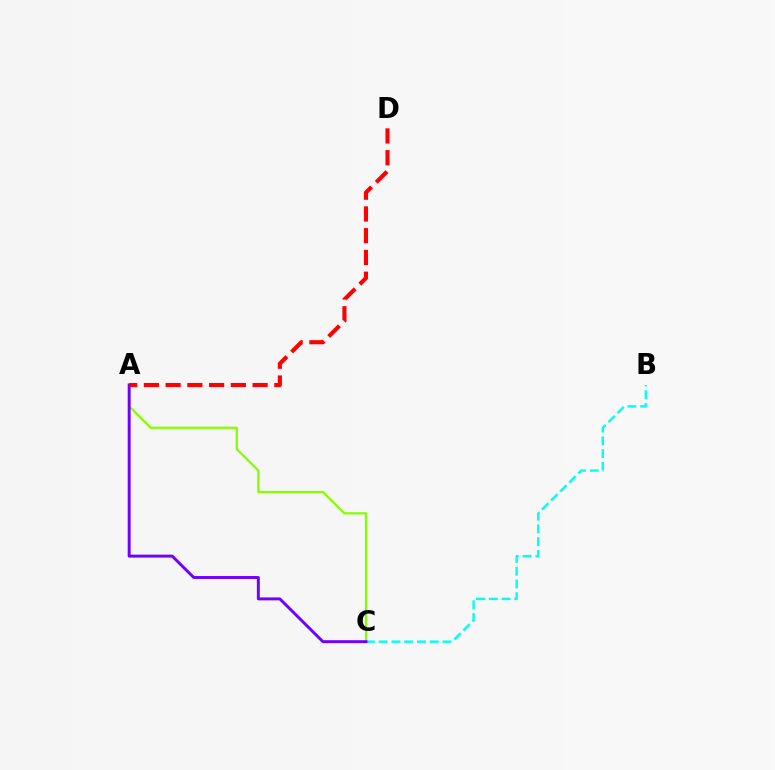{('A', 'C'): [{'color': '#84ff00', 'line_style': 'solid', 'thickness': 1.61}, {'color': '#7200ff', 'line_style': 'solid', 'thickness': 2.12}], ('B', 'C'): [{'color': '#00fff6', 'line_style': 'dashed', 'thickness': 1.73}], ('A', 'D'): [{'color': '#ff0000', 'line_style': 'dashed', 'thickness': 2.95}]}